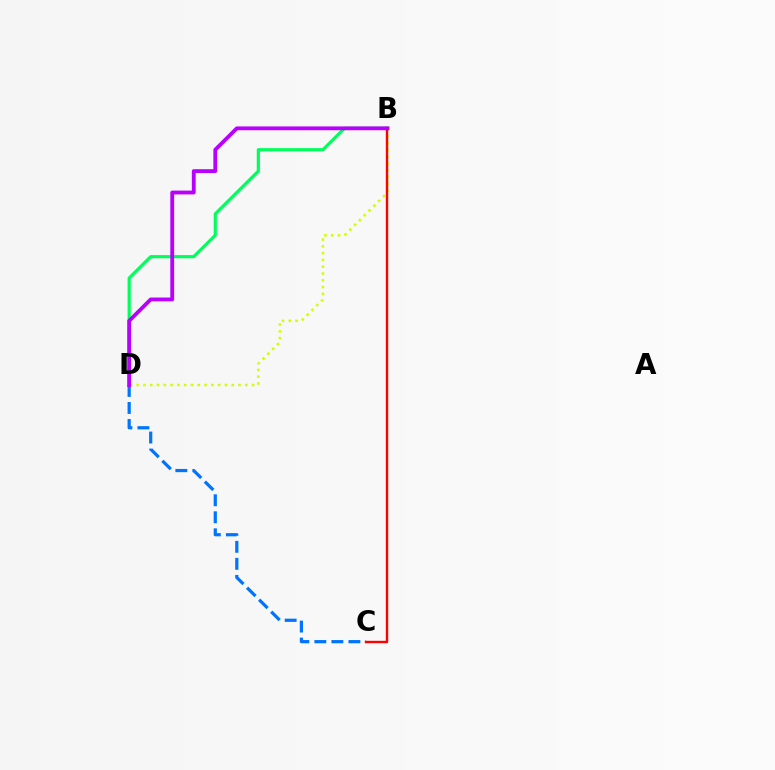{('B', 'D'): [{'color': '#d1ff00', 'line_style': 'dotted', 'thickness': 1.84}, {'color': '#00ff5c', 'line_style': 'solid', 'thickness': 2.29}, {'color': '#b900ff', 'line_style': 'solid', 'thickness': 2.76}], ('B', 'C'): [{'color': '#ff0000', 'line_style': 'solid', 'thickness': 1.72}], ('C', 'D'): [{'color': '#0074ff', 'line_style': 'dashed', 'thickness': 2.31}]}